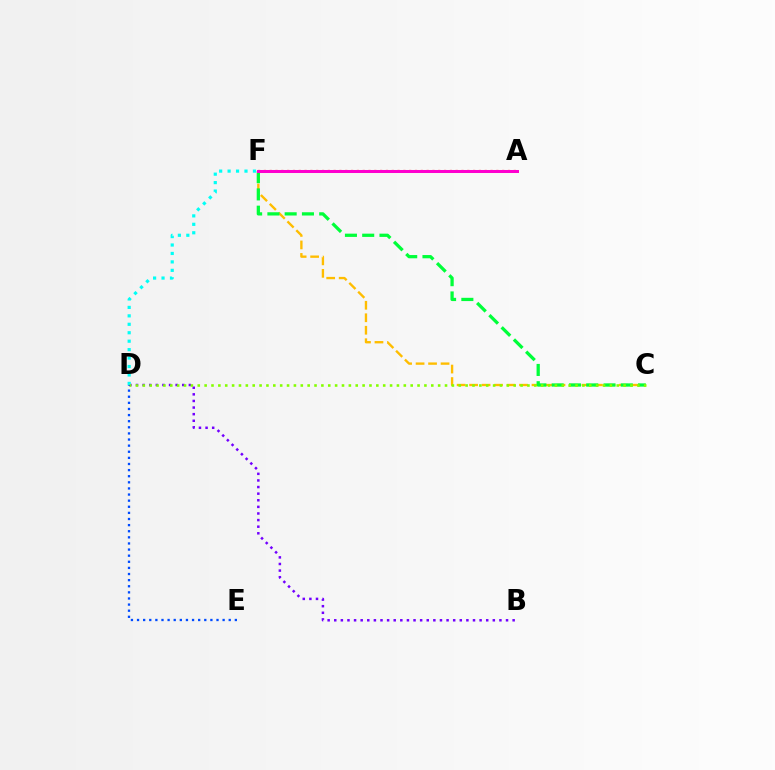{('B', 'D'): [{'color': '#7200ff', 'line_style': 'dotted', 'thickness': 1.8}], ('C', 'F'): [{'color': '#ffbd00', 'line_style': 'dashed', 'thickness': 1.7}, {'color': '#00ff39', 'line_style': 'dashed', 'thickness': 2.35}], ('D', 'F'): [{'color': '#00fff6', 'line_style': 'dotted', 'thickness': 2.29}], ('C', 'D'): [{'color': '#84ff00', 'line_style': 'dotted', 'thickness': 1.87}], ('A', 'F'): [{'color': '#ff0000', 'line_style': 'dotted', 'thickness': 1.58}, {'color': '#ff00cf', 'line_style': 'solid', 'thickness': 2.17}], ('D', 'E'): [{'color': '#004bff', 'line_style': 'dotted', 'thickness': 1.66}]}